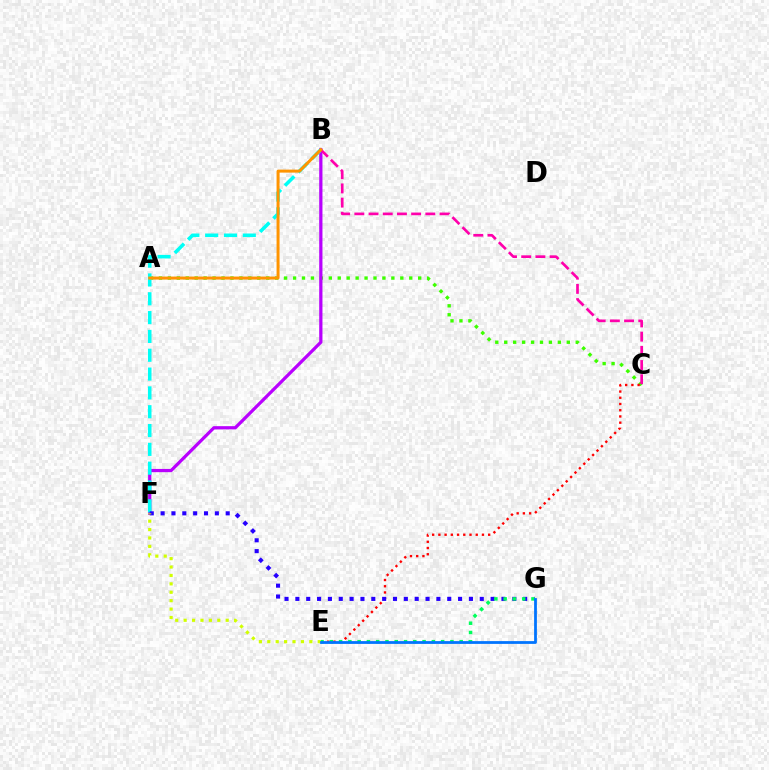{('A', 'C'): [{'color': '#3dff00', 'line_style': 'dotted', 'thickness': 2.43}], ('B', 'F'): [{'color': '#b900ff', 'line_style': 'solid', 'thickness': 2.33}, {'color': '#00fff6', 'line_style': 'dashed', 'thickness': 2.56}], ('B', 'C'): [{'color': '#ff00ac', 'line_style': 'dashed', 'thickness': 1.93}], ('C', 'E'): [{'color': '#ff0000', 'line_style': 'dotted', 'thickness': 1.69}], ('F', 'G'): [{'color': '#2500ff', 'line_style': 'dotted', 'thickness': 2.95}], ('A', 'B'): [{'color': '#ff9400', 'line_style': 'solid', 'thickness': 2.16}], ('E', 'G'): [{'color': '#00ff5c', 'line_style': 'dotted', 'thickness': 2.52}, {'color': '#0074ff', 'line_style': 'solid', 'thickness': 2.0}], ('E', 'F'): [{'color': '#d1ff00', 'line_style': 'dotted', 'thickness': 2.28}]}